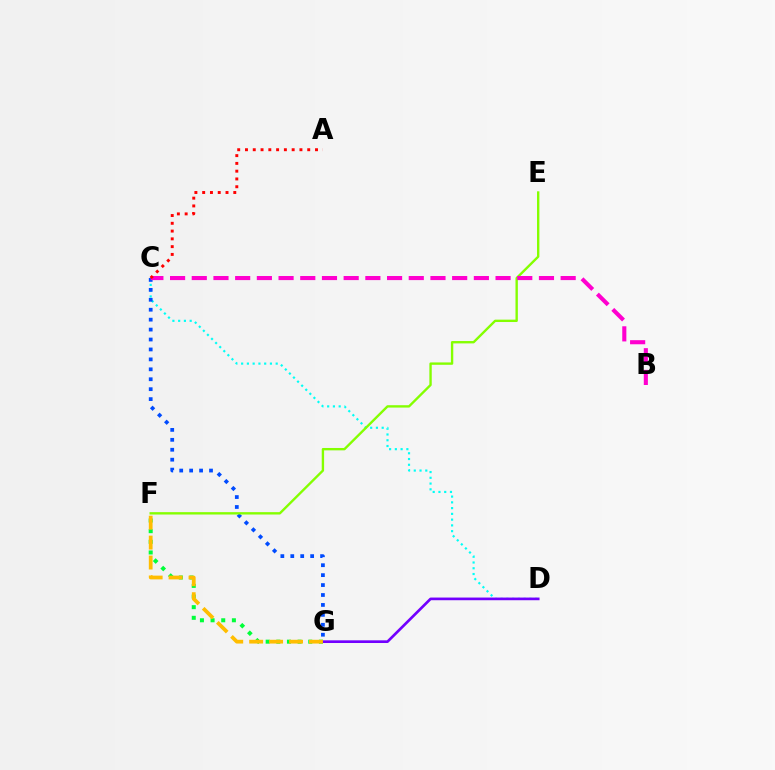{('F', 'G'): [{'color': '#00ff39', 'line_style': 'dotted', 'thickness': 2.89}, {'color': '#ffbd00', 'line_style': 'dashed', 'thickness': 2.71}], ('C', 'D'): [{'color': '#00fff6', 'line_style': 'dotted', 'thickness': 1.56}], ('D', 'G'): [{'color': '#7200ff', 'line_style': 'solid', 'thickness': 1.93}], ('C', 'G'): [{'color': '#004bff', 'line_style': 'dotted', 'thickness': 2.7}], ('E', 'F'): [{'color': '#84ff00', 'line_style': 'solid', 'thickness': 1.71}], ('B', 'C'): [{'color': '#ff00cf', 'line_style': 'dashed', 'thickness': 2.95}], ('A', 'C'): [{'color': '#ff0000', 'line_style': 'dotted', 'thickness': 2.11}]}